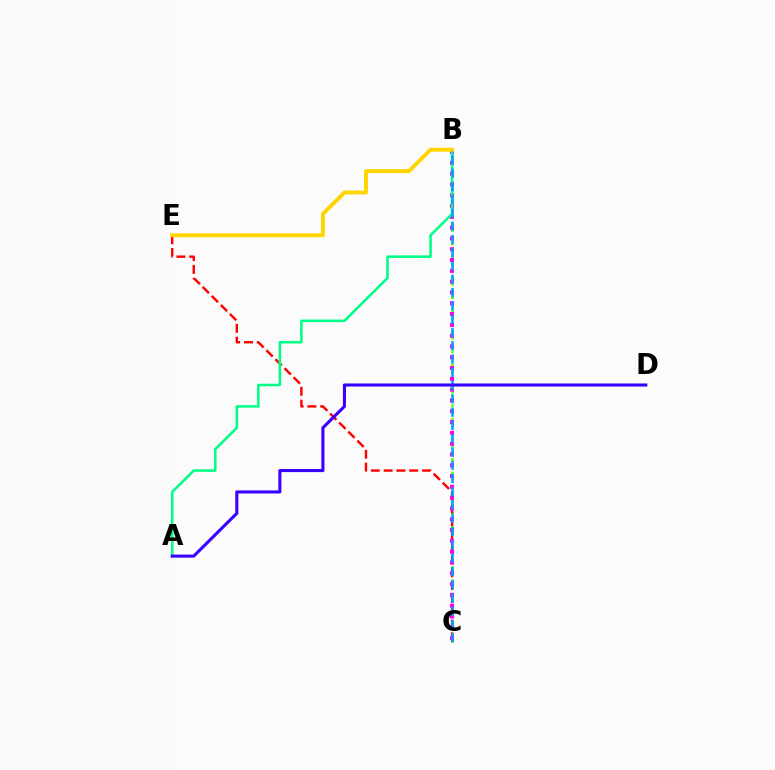{('B', 'C'): [{'color': '#4fff00', 'line_style': 'dotted', 'thickness': 1.83}, {'color': '#ff00ed', 'line_style': 'dotted', 'thickness': 2.93}, {'color': '#009eff', 'line_style': 'dashed', 'thickness': 1.8}], ('C', 'E'): [{'color': '#ff0000', 'line_style': 'dashed', 'thickness': 1.74}], ('A', 'B'): [{'color': '#00ff86', 'line_style': 'solid', 'thickness': 1.85}], ('B', 'E'): [{'color': '#ffd500', 'line_style': 'solid', 'thickness': 2.81}], ('A', 'D'): [{'color': '#3700ff', 'line_style': 'solid', 'thickness': 2.21}]}